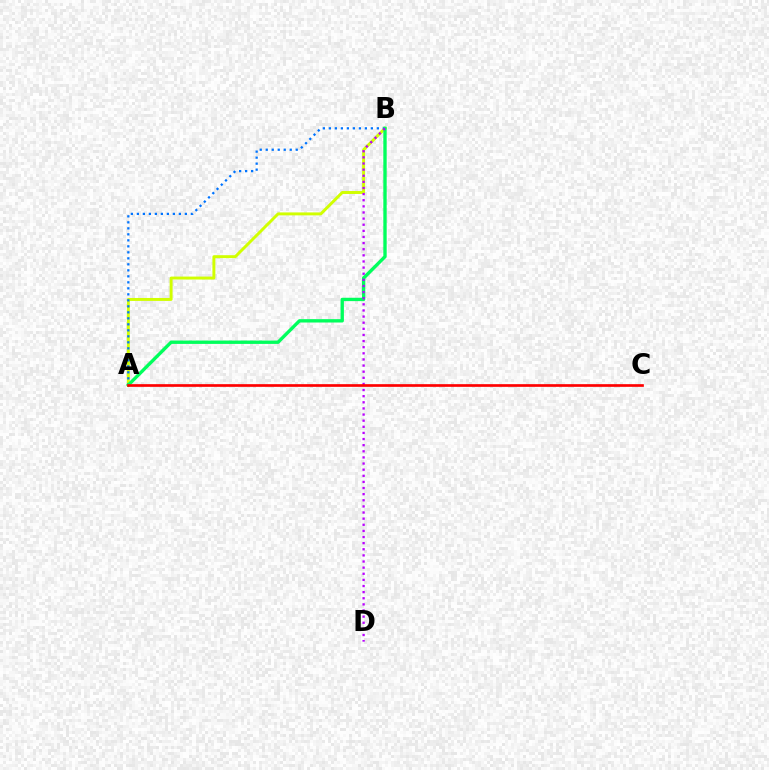{('A', 'B'): [{'color': '#d1ff00', 'line_style': 'solid', 'thickness': 2.12}, {'color': '#0074ff', 'line_style': 'dotted', 'thickness': 1.63}, {'color': '#00ff5c', 'line_style': 'solid', 'thickness': 2.42}], ('B', 'D'): [{'color': '#b900ff', 'line_style': 'dotted', 'thickness': 1.66}], ('A', 'C'): [{'color': '#ff0000', 'line_style': 'solid', 'thickness': 1.93}]}